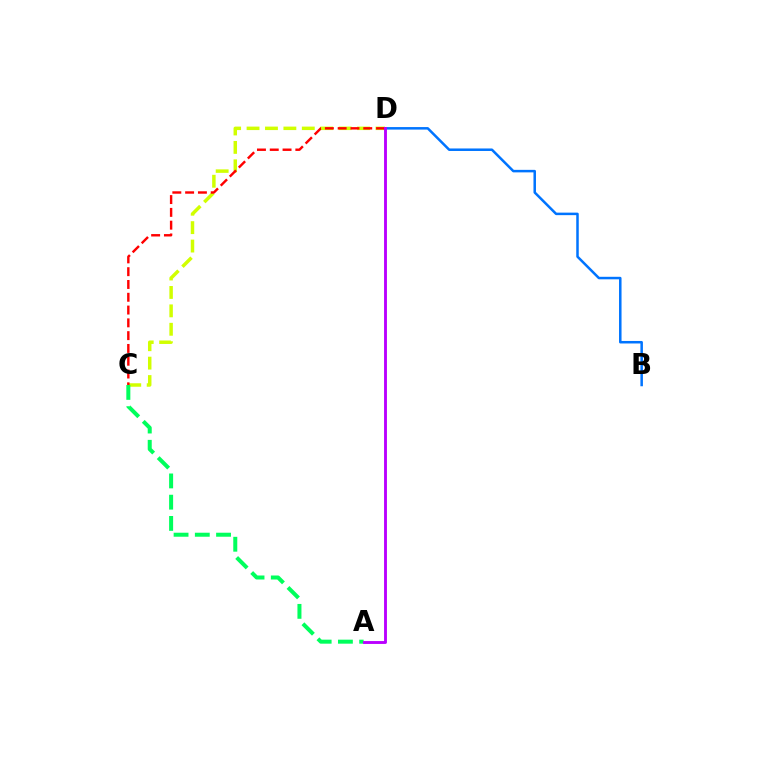{('C', 'D'): [{'color': '#d1ff00', 'line_style': 'dashed', 'thickness': 2.5}, {'color': '#ff0000', 'line_style': 'dashed', 'thickness': 1.74}], ('B', 'D'): [{'color': '#0074ff', 'line_style': 'solid', 'thickness': 1.81}], ('A', 'C'): [{'color': '#00ff5c', 'line_style': 'dashed', 'thickness': 2.89}], ('A', 'D'): [{'color': '#b900ff', 'line_style': 'solid', 'thickness': 2.07}]}